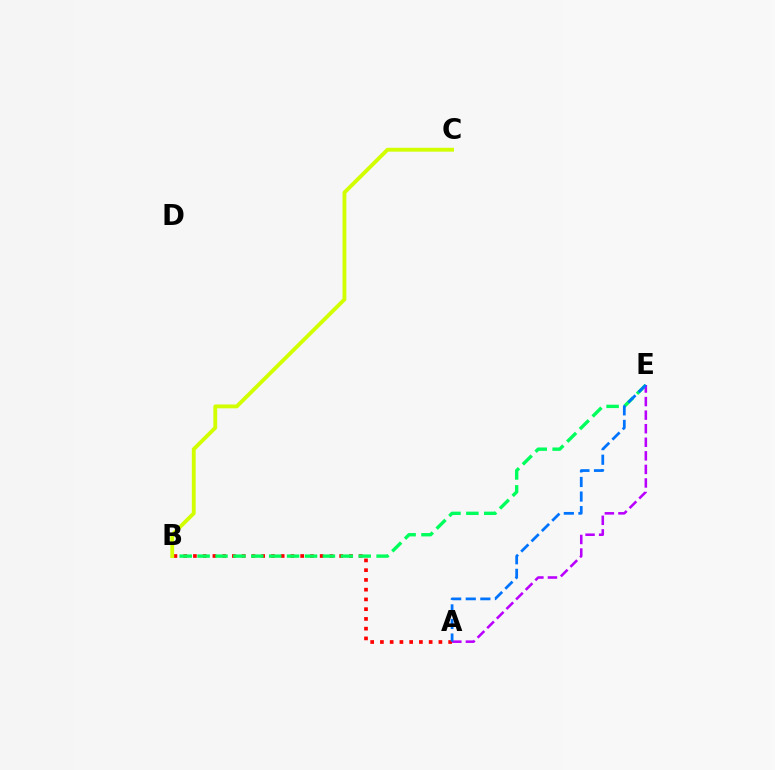{('A', 'B'): [{'color': '#ff0000', 'line_style': 'dotted', 'thickness': 2.65}], ('B', 'E'): [{'color': '#00ff5c', 'line_style': 'dashed', 'thickness': 2.43}], ('A', 'E'): [{'color': '#b900ff', 'line_style': 'dashed', 'thickness': 1.84}, {'color': '#0074ff', 'line_style': 'dashed', 'thickness': 1.98}], ('B', 'C'): [{'color': '#d1ff00', 'line_style': 'solid', 'thickness': 2.77}]}